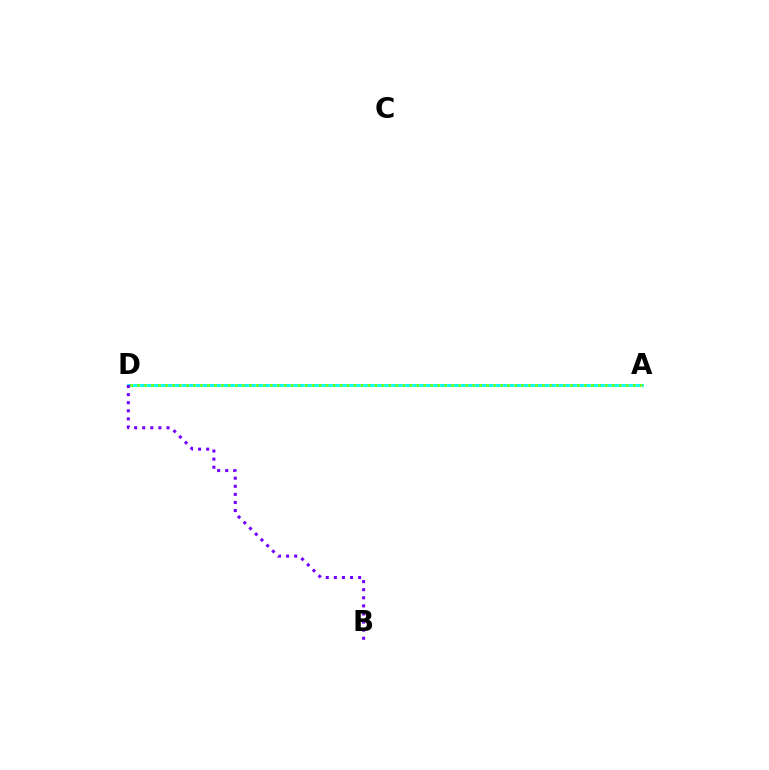{('A', 'D'): [{'color': '#ff0000', 'line_style': 'dotted', 'thickness': 1.85}, {'color': '#00fff6', 'line_style': 'solid', 'thickness': 2.03}, {'color': '#84ff00', 'line_style': 'dotted', 'thickness': 1.9}], ('B', 'D'): [{'color': '#7200ff', 'line_style': 'dotted', 'thickness': 2.2}]}